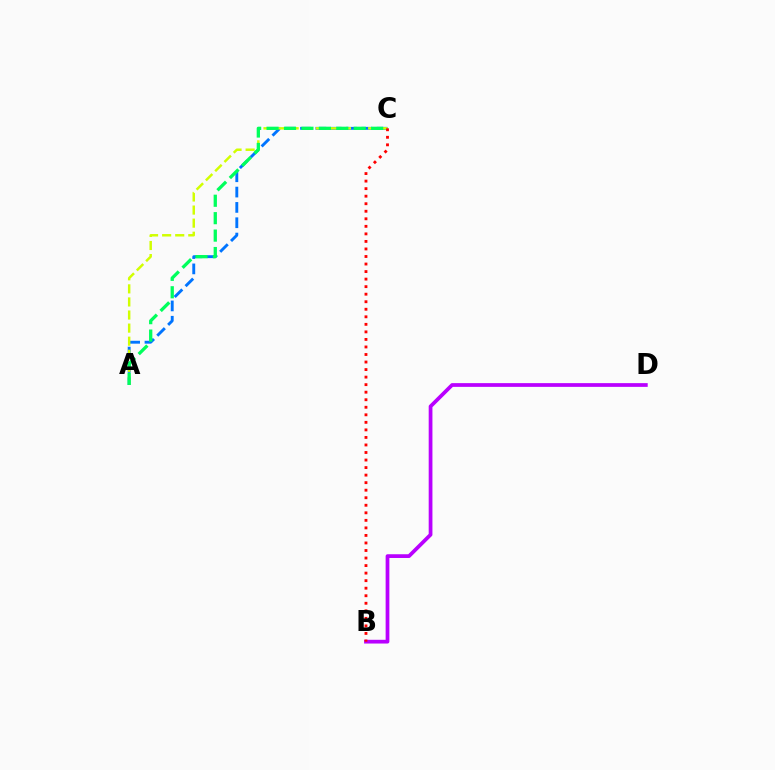{('A', 'C'): [{'color': '#0074ff', 'line_style': 'dashed', 'thickness': 2.08}, {'color': '#d1ff00', 'line_style': 'dashed', 'thickness': 1.78}, {'color': '#00ff5c', 'line_style': 'dashed', 'thickness': 2.37}], ('B', 'D'): [{'color': '#b900ff', 'line_style': 'solid', 'thickness': 2.69}], ('B', 'C'): [{'color': '#ff0000', 'line_style': 'dotted', 'thickness': 2.05}]}